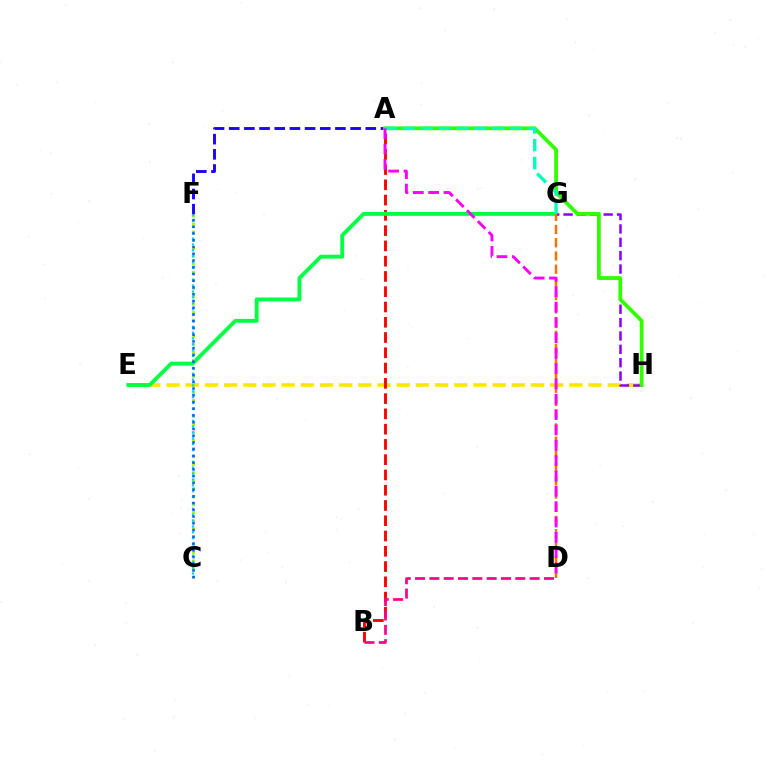{('E', 'H'): [{'color': '#ffe600', 'line_style': 'dashed', 'thickness': 2.61}], ('A', 'B'): [{'color': '#ff0000', 'line_style': 'dashed', 'thickness': 2.07}], ('E', 'G'): [{'color': '#00ff45', 'line_style': 'solid', 'thickness': 2.78}], ('A', 'F'): [{'color': '#1900ff', 'line_style': 'dashed', 'thickness': 2.06}], ('B', 'D'): [{'color': '#ff0088', 'line_style': 'dashed', 'thickness': 1.95}], ('G', 'H'): [{'color': '#8a00ff', 'line_style': 'dashed', 'thickness': 1.82}], ('A', 'H'): [{'color': '#31ff00', 'line_style': 'solid', 'thickness': 2.73}], ('D', 'G'): [{'color': '#ff7000', 'line_style': 'dashed', 'thickness': 1.8}], ('C', 'F'): [{'color': '#a2ff00', 'line_style': 'dotted', 'thickness': 2.18}, {'color': '#00d3ff', 'line_style': 'dotted', 'thickness': 1.6}, {'color': '#005dff', 'line_style': 'dotted', 'thickness': 1.83}], ('A', 'G'): [{'color': '#00ffbb', 'line_style': 'dashed', 'thickness': 2.42}], ('A', 'D'): [{'color': '#fa00f9', 'line_style': 'dashed', 'thickness': 2.09}]}